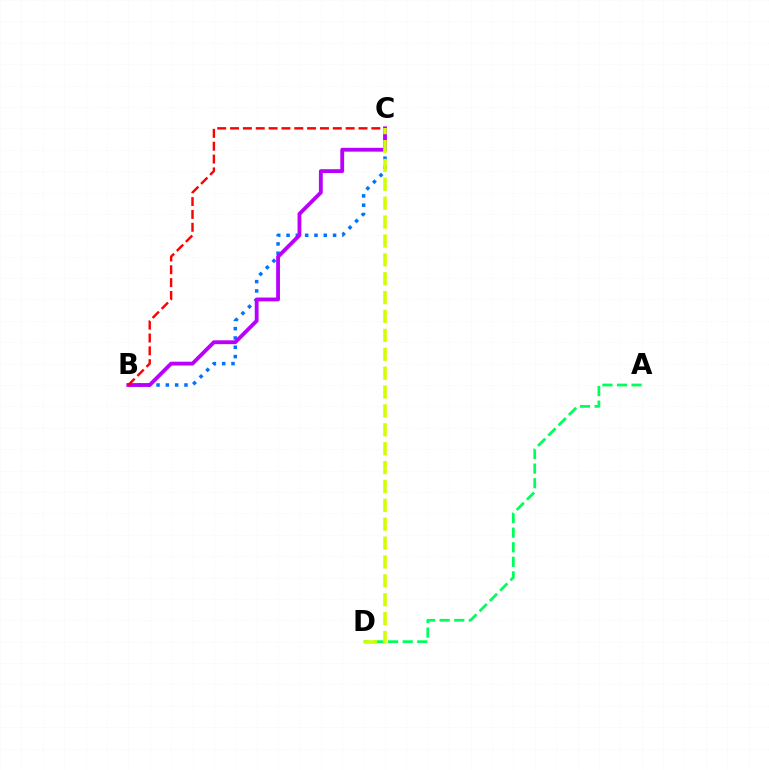{('B', 'C'): [{'color': '#0074ff', 'line_style': 'dotted', 'thickness': 2.53}, {'color': '#b900ff', 'line_style': 'solid', 'thickness': 2.76}, {'color': '#ff0000', 'line_style': 'dashed', 'thickness': 1.74}], ('A', 'D'): [{'color': '#00ff5c', 'line_style': 'dashed', 'thickness': 1.98}], ('C', 'D'): [{'color': '#d1ff00', 'line_style': 'dashed', 'thickness': 2.57}]}